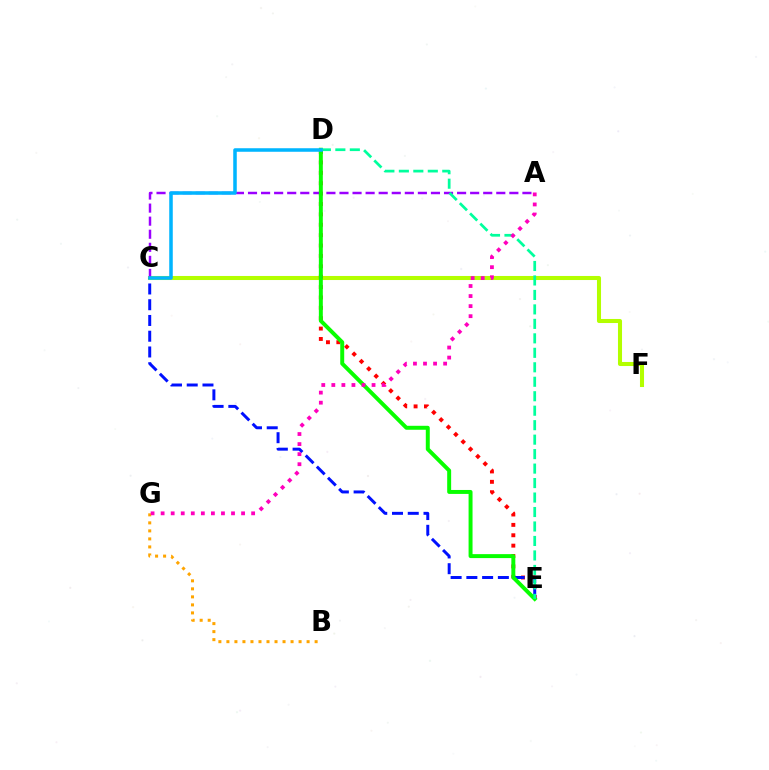{('C', 'F'): [{'color': '#b3ff00', 'line_style': 'solid', 'thickness': 2.92}], ('B', 'G'): [{'color': '#ffa500', 'line_style': 'dotted', 'thickness': 2.18}], ('D', 'E'): [{'color': '#ff0000', 'line_style': 'dotted', 'thickness': 2.82}, {'color': '#08ff00', 'line_style': 'solid', 'thickness': 2.85}, {'color': '#00ff9d', 'line_style': 'dashed', 'thickness': 1.97}], ('A', 'C'): [{'color': '#9b00ff', 'line_style': 'dashed', 'thickness': 1.78}], ('C', 'E'): [{'color': '#0010ff', 'line_style': 'dashed', 'thickness': 2.14}], ('A', 'G'): [{'color': '#ff00bd', 'line_style': 'dotted', 'thickness': 2.73}], ('C', 'D'): [{'color': '#00b5ff', 'line_style': 'solid', 'thickness': 2.54}]}